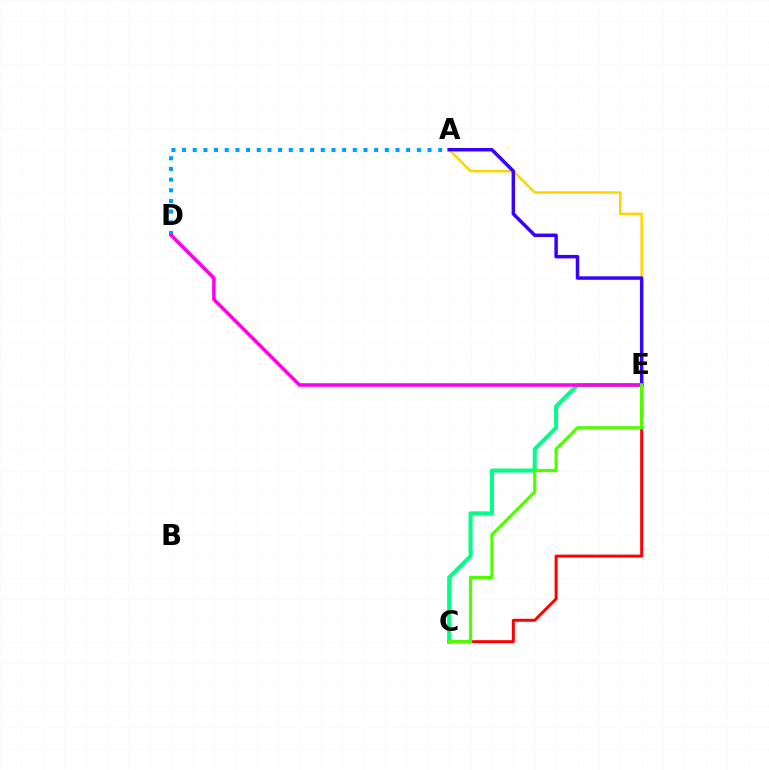{('C', 'E'): [{'color': '#00ff86', 'line_style': 'solid', 'thickness': 2.9}, {'color': '#ff0000', 'line_style': 'solid', 'thickness': 2.14}, {'color': '#4fff00', 'line_style': 'solid', 'thickness': 2.34}], ('A', 'E'): [{'color': '#ffd500', 'line_style': 'solid', 'thickness': 1.83}, {'color': '#3700ff', 'line_style': 'solid', 'thickness': 2.5}], ('A', 'D'): [{'color': '#009eff', 'line_style': 'dotted', 'thickness': 2.9}], ('D', 'E'): [{'color': '#ff00ed', 'line_style': 'solid', 'thickness': 2.55}]}